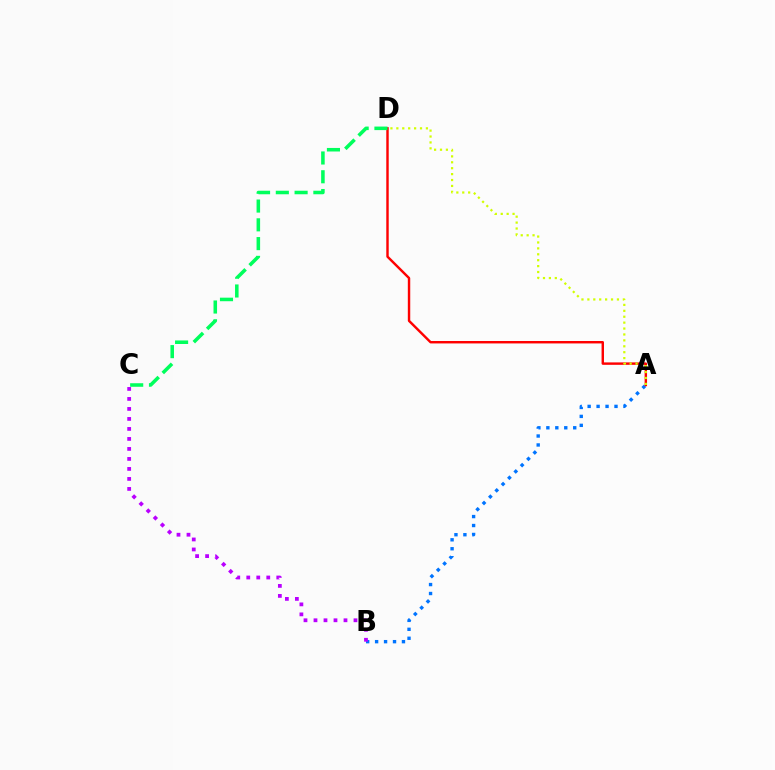{('A', 'B'): [{'color': '#0074ff', 'line_style': 'dotted', 'thickness': 2.43}], ('A', 'D'): [{'color': '#ff0000', 'line_style': 'solid', 'thickness': 1.75}, {'color': '#d1ff00', 'line_style': 'dotted', 'thickness': 1.61}], ('B', 'C'): [{'color': '#b900ff', 'line_style': 'dotted', 'thickness': 2.72}], ('C', 'D'): [{'color': '#00ff5c', 'line_style': 'dashed', 'thickness': 2.55}]}